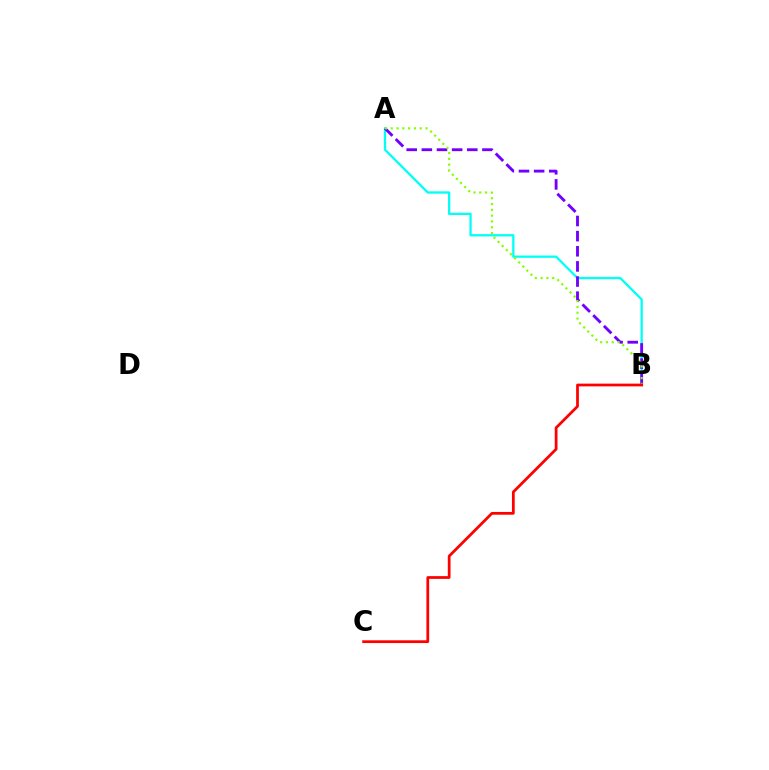{('A', 'B'): [{'color': '#00fff6', 'line_style': 'solid', 'thickness': 1.65}, {'color': '#7200ff', 'line_style': 'dashed', 'thickness': 2.06}, {'color': '#84ff00', 'line_style': 'dotted', 'thickness': 1.58}], ('B', 'C'): [{'color': '#ff0000', 'line_style': 'solid', 'thickness': 1.98}]}